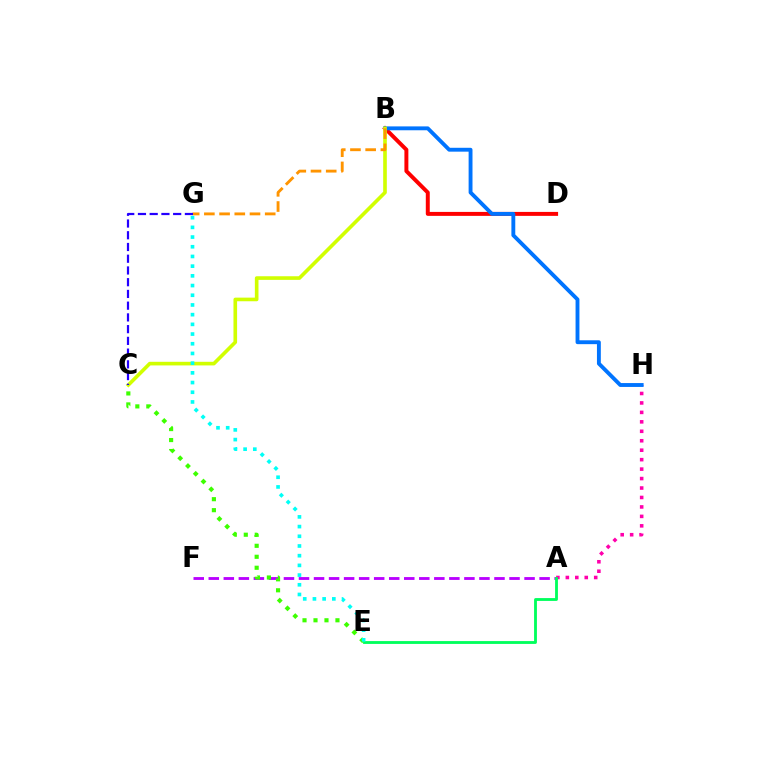{('B', 'D'): [{'color': '#ff0000', 'line_style': 'solid', 'thickness': 2.85}], ('A', 'H'): [{'color': '#ff00ac', 'line_style': 'dotted', 'thickness': 2.57}], ('B', 'H'): [{'color': '#0074ff', 'line_style': 'solid', 'thickness': 2.79}], ('B', 'C'): [{'color': '#d1ff00', 'line_style': 'solid', 'thickness': 2.61}], ('B', 'G'): [{'color': '#ff9400', 'line_style': 'dashed', 'thickness': 2.07}], ('C', 'G'): [{'color': '#2500ff', 'line_style': 'dashed', 'thickness': 1.59}], ('A', 'F'): [{'color': '#b900ff', 'line_style': 'dashed', 'thickness': 2.04}], ('A', 'E'): [{'color': '#00ff5c', 'line_style': 'solid', 'thickness': 2.04}], ('C', 'E'): [{'color': '#3dff00', 'line_style': 'dotted', 'thickness': 2.98}], ('E', 'G'): [{'color': '#00fff6', 'line_style': 'dotted', 'thickness': 2.64}]}